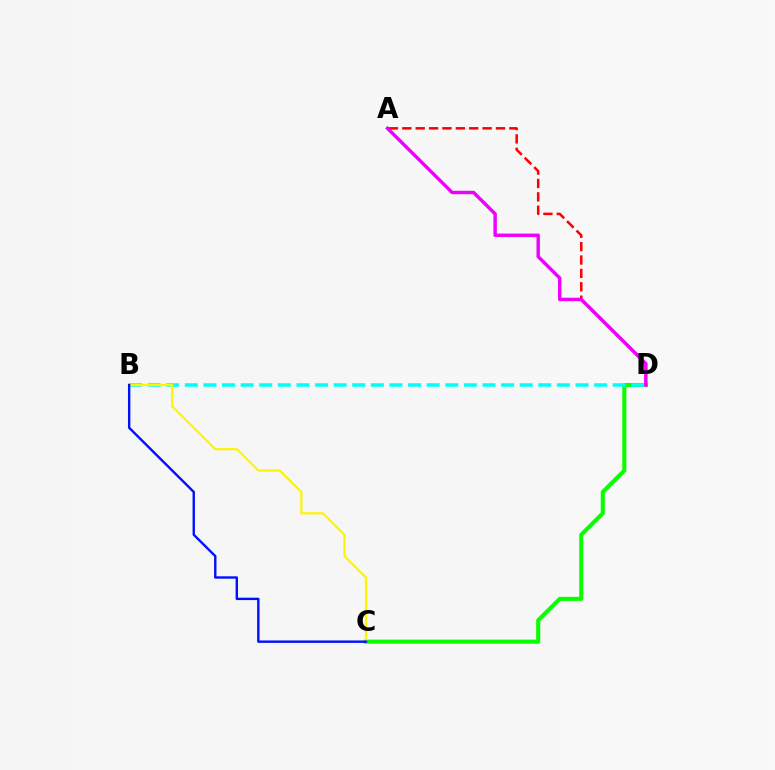{('C', 'D'): [{'color': '#08ff00', 'line_style': 'solid', 'thickness': 2.93}], ('A', 'D'): [{'color': '#ff0000', 'line_style': 'dashed', 'thickness': 1.82}, {'color': '#ee00ff', 'line_style': 'solid', 'thickness': 2.46}], ('B', 'D'): [{'color': '#00fff6', 'line_style': 'dashed', 'thickness': 2.53}], ('B', 'C'): [{'color': '#fcf500', 'line_style': 'solid', 'thickness': 1.55}, {'color': '#0010ff', 'line_style': 'solid', 'thickness': 1.72}]}